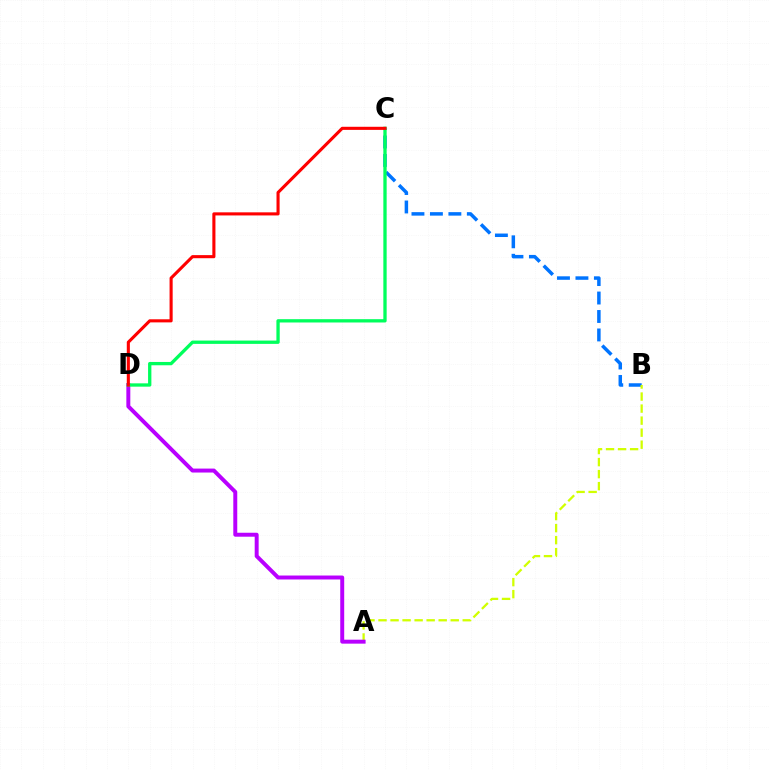{('B', 'C'): [{'color': '#0074ff', 'line_style': 'dashed', 'thickness': 2.51}], ('A', 'B'): [{'color': '#d1ff00', 'line_style': 'dashed', 'thickness': 1.63}], ('A', 'D'): [{'color': '#b900ff', 'line_style': 'solid', 'thickness': 2.85}], ('C', 'D'): [{'color': '#00ff5c', 'line_style': 'solid', 'thickness': 2.38}, {'color': '#ff0000', 'line_style': 'solid', 'thickness': 2.23}]}